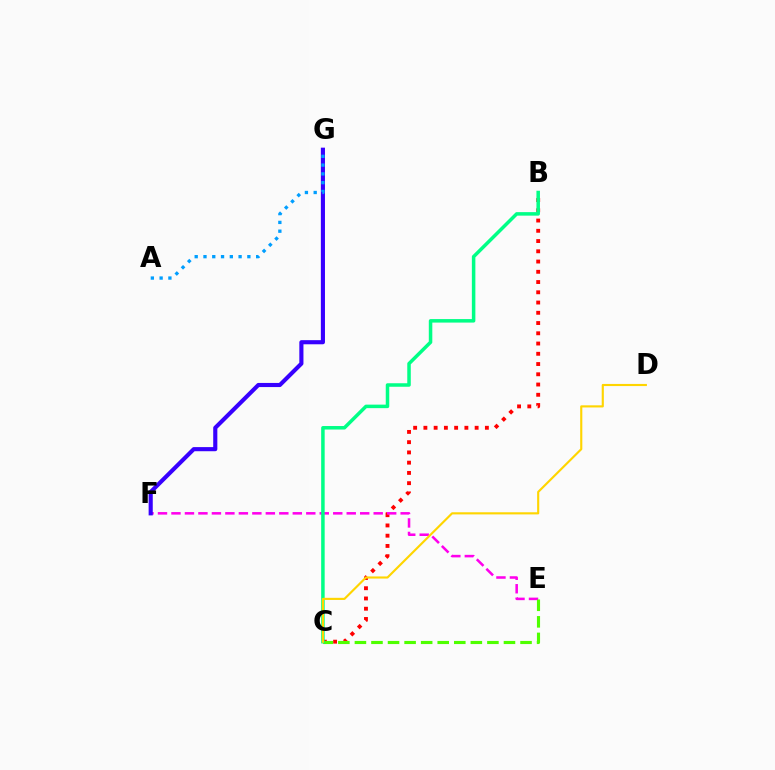{('B', 'C'): [{'color': '#ff0000', 'line_style': 'dotted', 'thickness': 2.78}, {'color': '#00ff86', 'line_style': 'solid', 'thickness': 2.53}], ('E', 'F'): [{'color': '#ff00ed', 'line_style': 'dashed', 'thickness': 1.83}], ('C', 'E'): [{'color': '#4fff00', 'line_style': 'dashed', 'thickness': 2.25}], ('F', 'G'): [{'color': '#3700ff', 'line_style': 'solid', 'thickness': 2.97}], ('A', 'G'): [{'color': '#009eff', 'line_style': 'dotted', 'thickness': 2.39}], ('C', 'D'): [{'color': '#ffd500', 'line_style': 'solid', 'thickness': 1.54}]}